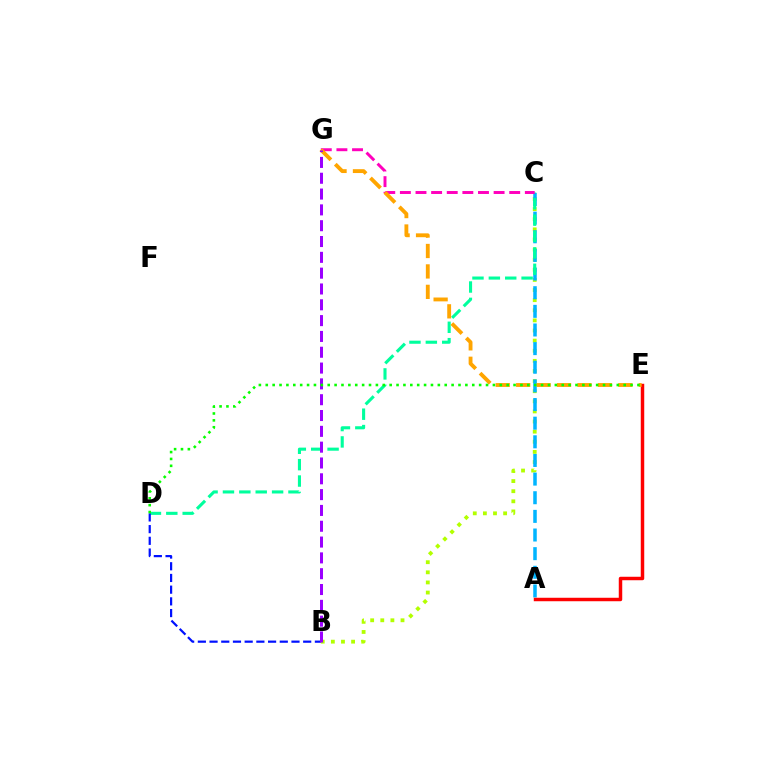{('B', 'C'): [{'color': '#b3ff00', 'line_style': 'dotted', 'thickness': 2.75}], ('A', 'C'): [{'color': '#00b5ff', 'line_style': 'dashed', 'thickness': 2.53}], ('C', 'D'): [{'color': '#00ff9d', 'line_style': 'dashed', 'thickness': 2.22}], ('A', 'E'): [{'color': '#ff0000', 'line_style': 'solid', 'thickness': 2.5}], ('C', 'G'): [{'color': '#ff00bd', 'line_style': 'dashed', 'thickness': 2.12}], ('B', 'D'): [{'color': '#0010ff', 'line_style': 'dashed', 'thickness': 1.59}], ('E', 'G'): [{'color': '#ffa500', 'line_style': 'dashed', 'thickness': 2.78}], ('B', 'G'): [{'color': '#9b00ff', 'line_style': 'dashed', 'thickness': 2.15}], ('D', 'E'): [{'color': '#08ff00', 'line_style': 'dotted', 'thickness': 1.87}]}